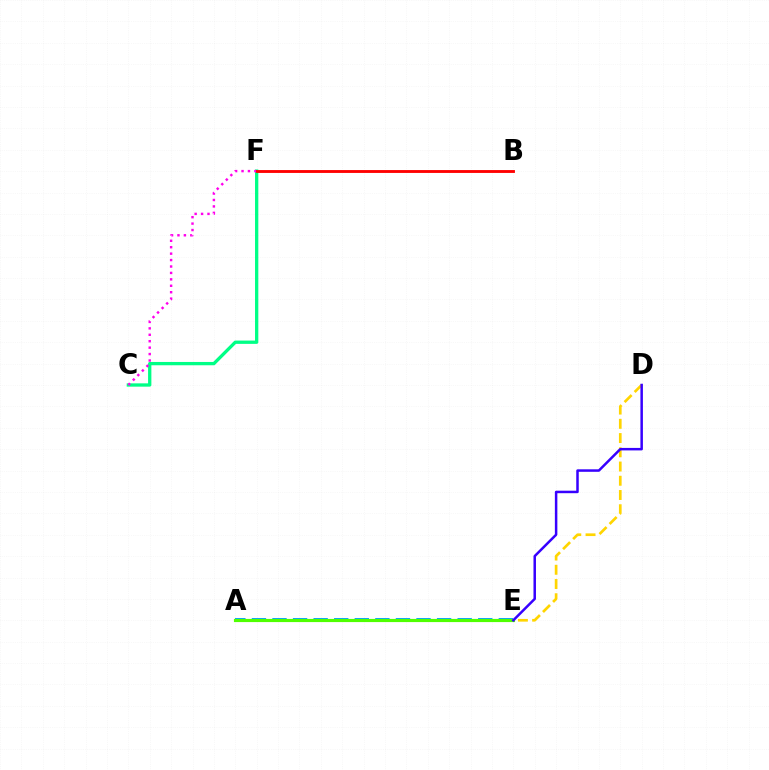{('A', 'E'): [{'color': '#009eff', 'line_style': 'dashed', 'thickness': 2.79}, {'color': '#4fff00', 'line_style': 'solid', 'thickness': 2.28}], ('D', 'E'): [{'color': '#ffd500', 'line_style': 'dashed', 'thickness': 1.93}, {'color': '#3700ff', 'line_style': 'solid', 'thickness': 1.8}], ('C', 'F'): [{'color': '#00ff86', 'line_style': 'solid', 'thickness': 2.38}, {'color': '#ff00ed', 'line_style': 'dotted', 'thickness': 1.75}], ('B', 'F'): [{'color': '#ff0000', 'line_style': 'solid', 'thickness': 2.06}]}